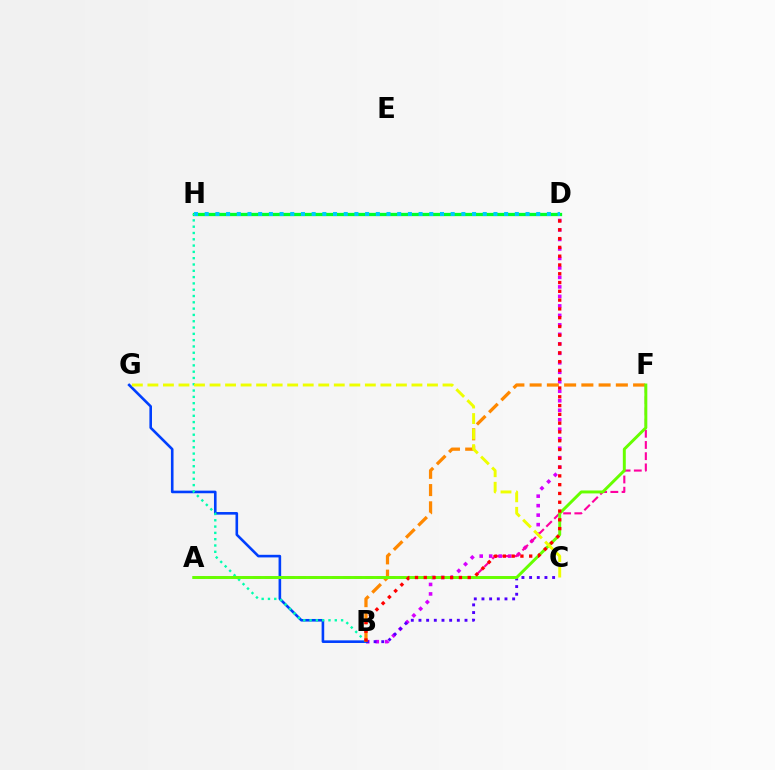{('B', 'D'): [{'color': '#d600ff', 'line_style': 'dotted', 'thickness': 2.58}, {'color': '#ff0000', 'line_style': 'dotted', 'thickness': 2.39}], ('B', 'C'): [{'color': '#4f00ff', 'line_style': 'dotted', 'thickness': 2.08}], ('D', 'H'): [{'color': '#00ff27', 'line_style': 'solid', 'thickness': 2.36}, {'color': '#00c7ff', 'line_style': 'dotted', 'thickness': 2.91}], ('B', 'G'): [{'color': '#003fff', 'line_style': 'solid', 'thickness': 1.88}], ('A', 'F'): [{'color': '#ff00a0', 'line_style': 'dashed', 'thickness': 1.52}, {'color': '#66ff00', 'line_style': 'solid', 'thickness': 2.12}], ('B', 'H'): [{'color': '#00ffaf', 'line_style': 'dotted', 'thickness': 1.71}], ('B', 'F'): [{'color': '#ff8800', 'line_style': 'dashed', 'thickness': 2.34}], ('C', 'G'): [{'color': '#eeff00', 'line_style': 'dashed', 'thickness': 2.11}]}